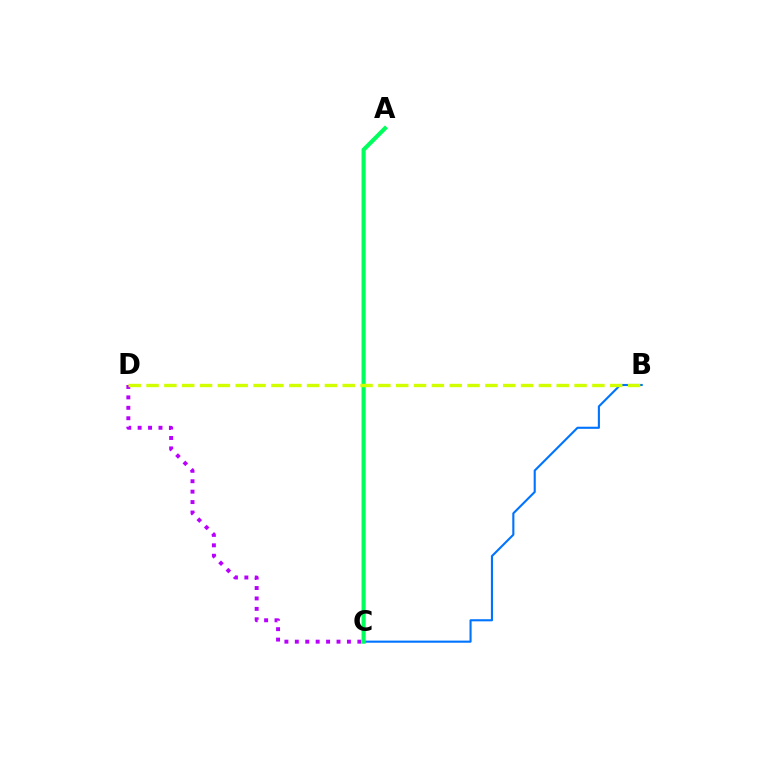{('B', 'C'): [{'color': '#0074ff', 'line_style': 'solid', 'thickness': 1.52}], ('C', 'D'): [{'color': '#b900ff', 'line_style': 'dotted', 'thickness': 2.83}], ('A', 'C'): [{'color': '#ff0000', 'line_style': 'dotted', 'thickness': 1.83}, {'color': '#00ff5c', 'line_style': 'solid', 'thickness': 2.97}], ('B', 'D'): [{'color': '#d1ff00', 'line_style': 'dashed', 'thickness': 2.42}]}